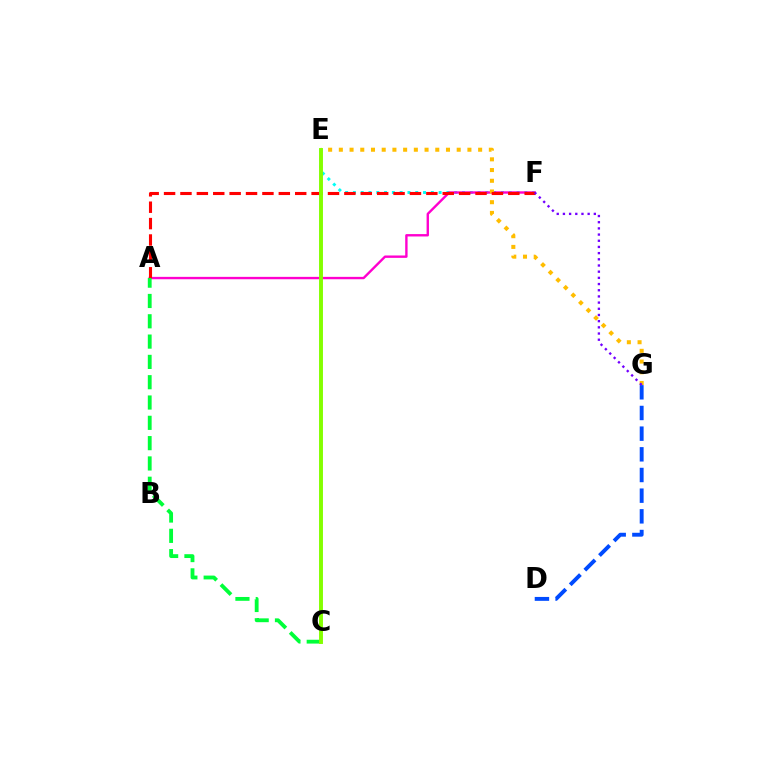{('E', 'F'): [{'color': '#00fff6', 'line_style': 'dotted', 'thickness': 2.12}], ('D', 'G'): [{'color': '#004bff', 'line_style': 'dashed', 'thickness': 2.81}], ('A', 'F'): [{'color': '#ff00cf', 'line_style': 'solid', 'thickness': 1.72}, {'color': '#ff0000', 'line_style': 'dashed', 'thickness': 2.23}], ('E', 'G'): [{'color': '#ffbd00', 'line_style': 'dotted', 'thickness': 2.91}], ('F', 'G'): [{'color': '#7200ff', 'line_style': 'dotted', 'thickness': 1.68}], ('A', 'C'): [{'color': '#00ff39', 'line_style': 'dashed', 'thickness': 2.76}], ('C', 'E'): [{'color': '#84ff00', 'line_style': 'solid', 'thickness': 2.83}]}